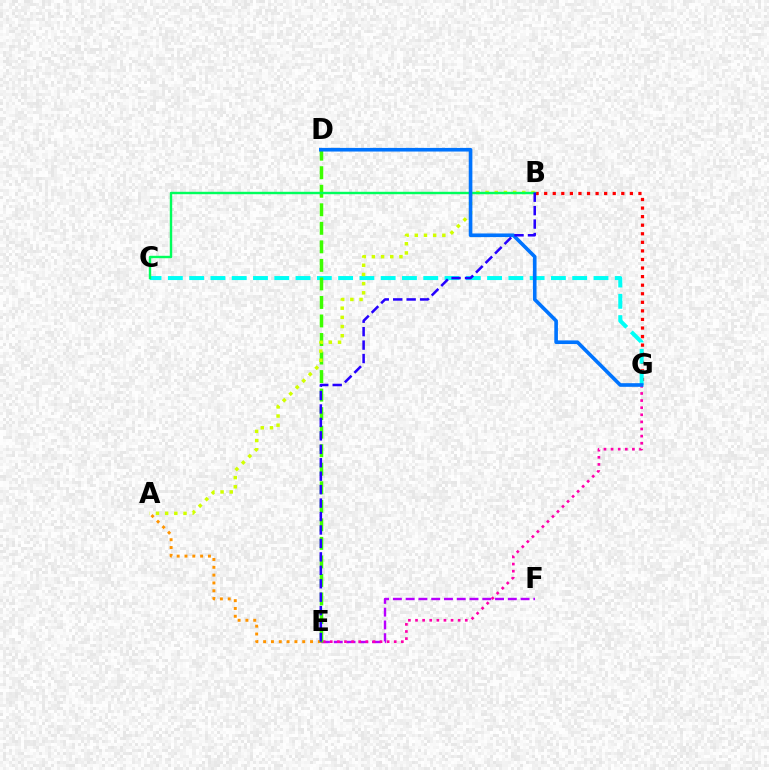{('B', 'G'): [{'color': '#ff0000', 'line_style': 'dotted', 'thickness': 2.33}], ('A', 'E'): [{'color': '#ff9400', 'line_style': 'dotted', 'thickness': 2.12}], ('E', 'F'): [{'color': '#b900ff', 'line_style': 'dashed', 'thickness': 1.73}], ('C', 'G'): [{'color': '#00fff6', 'line_style': 'dashed', 'thickness': 2.89}], ('E', 'G'): [{'color': '#ff00ac', 'line_style': 'dotted', 'thickness': 1.93}], ('D', 'E'): [{'color': '#3dff00', 'line_style': 'dashed', 'thickness': 2.52}], ('A', 'B'): [{'color': '#d1ff00', 'line_style': 'dotted', 'thickness': 2.5}], ('B', 'C'): [{'color': '#00ff5c', 'line_style': 'solid', 'thickness': 1.74}], ('D', 'G'): [{'color': '#0074ff', 'line_style': 'solid', 'thickness': 2.61}], ('B', 'E'): [{'color': '#2500ff', 'line_style': 'dashed', 'thickness': 1.83}]}